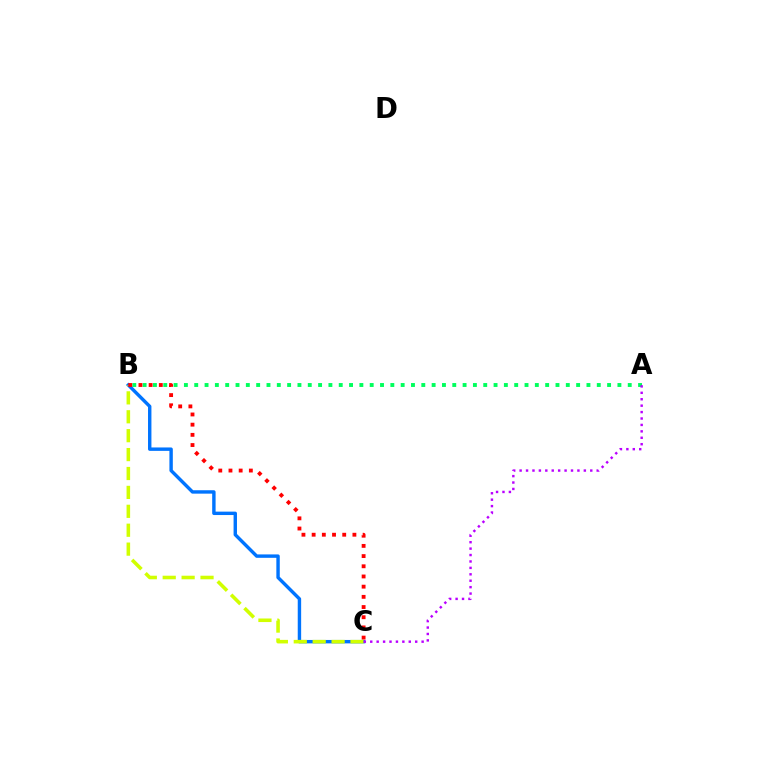{('A', 'B'): [{'color': '#00ff5c', 'line_style': 'dotted', 'thickness': 2.8}], ('B', 'C'): [{'color': '#0074ff', 'line_style': 'solid', 'thickness': 2.45}, {'color': '#d1ff00', 'line_style': 'dashed', 'thickness': 2.57}, {'color': '#ff0000', 'line_style': 'dotted', 'thickness': 2.77}], ('A', 'C'): [{'color': '#b900ff', 'line_style': 'dotted', 'thickness': 1.74}]}